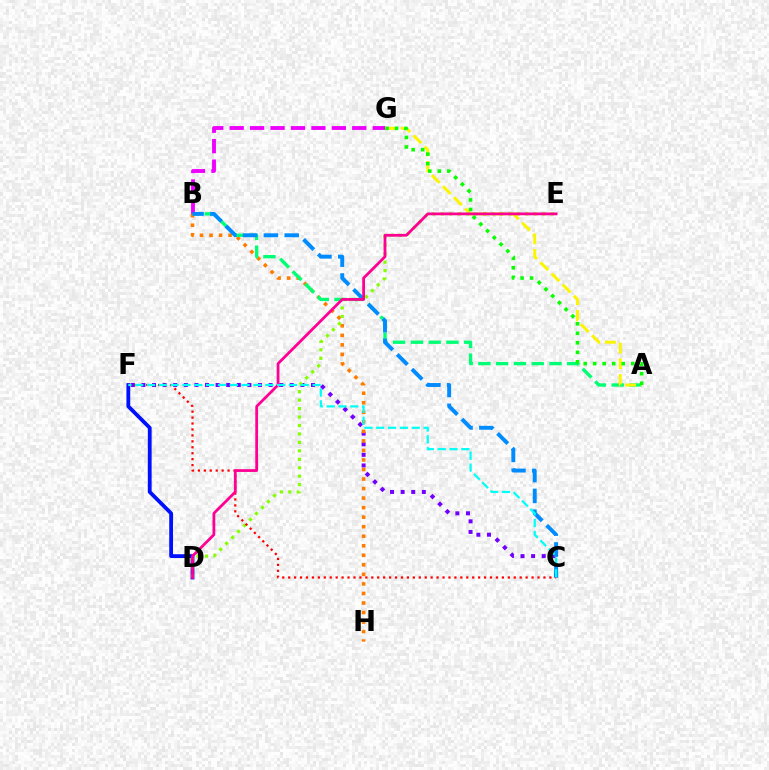{('C', 'F'): [{'color': '#7200ff', 'line_style': 'dotted', 'thickness': 2.88}, {'color': '#ff0000', 'line_style': 'dotted', 'thickness': 1.61}, {'color': '#00fff6', 'line_style': 'dashed', 'thickness': 1.61}], ('B', 'H'): [{'color': '#ff7c00', 'line_style': 'dotted', 'thickness': 2.59}], ('D', 'F'): [{'color': '#0010ff', 'line_style': 'solid', 'thickness': 2.74}], ('A', 'B'): [{'color': '#00ff74', 'line_style': 'dashed', 'thickness': 2.41}], ('A', 'G'): [{'color': '#fcf500', 'line_style': 'dashed', 'thickness': 2.14}, {'color': '#08ff00', 'line_style': 'dotted', 'thickness': 2.58}], ('D', 'E'): [{'color': '#84ff00', 'line_style': 'dotted', 'thickness': 2.3}, {'color': '#ff0094', 'line_style': 'solid', 'thickness': 2.0}], ('B', 'G'): [{'color': '#ee00ff', 'line_style': 'dashed', 'thickness': 2.78}], ('B', 'C'): [{'color': '#008cff', 'line_style': 'dashed', 'thickness': 2.83}]}